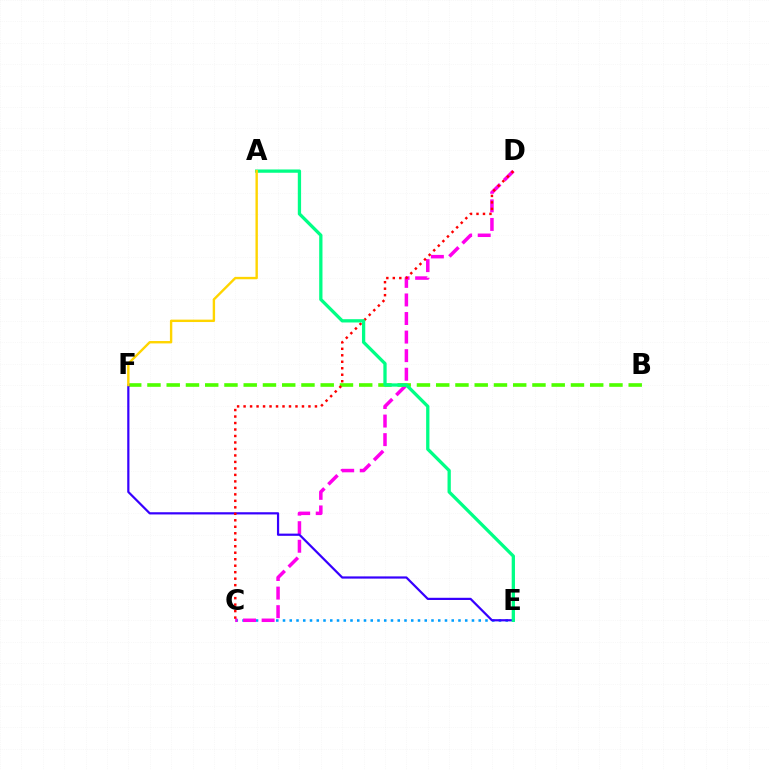{('C', 'E'): [{'color': '#009eff', 'line_style': 'dotted', 'thickness': 1.83}], ('C', 'D'): [{'color': '#ff00ed', 'line_style': 'dashed', 'thickness': 2.52}, {'color': '#ff0000', 'line_style': 'dotted', 'thickness': 1.76}], ('B', 'F'): [{'color': '#4fff00', 'line_style': 'dashed', 'thickness': 2.62}], ('E', 'F'): [{'color': '#3700ff', 'line_style': 'solid', 'thickness': 1.59}], ('A', 'E'): [{'color': '#00ff86', 'line_style': 'solid', 'thickness': 2.37}], ('A', 'F'): [{'color': '#ffd500', 'line_style': 'solid', 'thickness': 1.72}]}